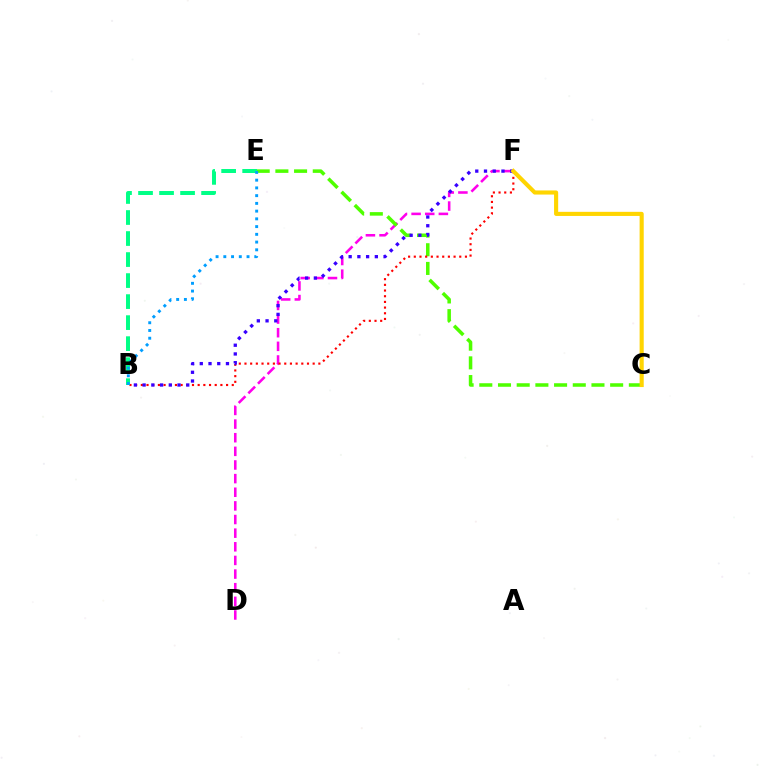{('D', 'F'): [{'color': '#ff00ed', 'line_style': 'dashed', 'thickness': 1.85}], ('C', 'E'): [{'color': '#4fff00', 'line_style': 'dashed', 'thickness': 2.54}], ('B', 'F'): [{'color': '#ff0000', 'line_style': 'dotted', 'thickness': 1.54}, {'color': '#3700ff', 'line_style': 'dotted', 'thickness': 2.37}], ('B', 'E'): [{'color': '#00ff86', 'line_style': 'dashed', 'thickness': 2.86}, {'color': '#009eff', 'line_style': 'dotted', 'thickness': 2.1}], ('C', 'F'): [{'color': '#ffd500', 'line_style': 'solid', 'thickness': 2.96}]}